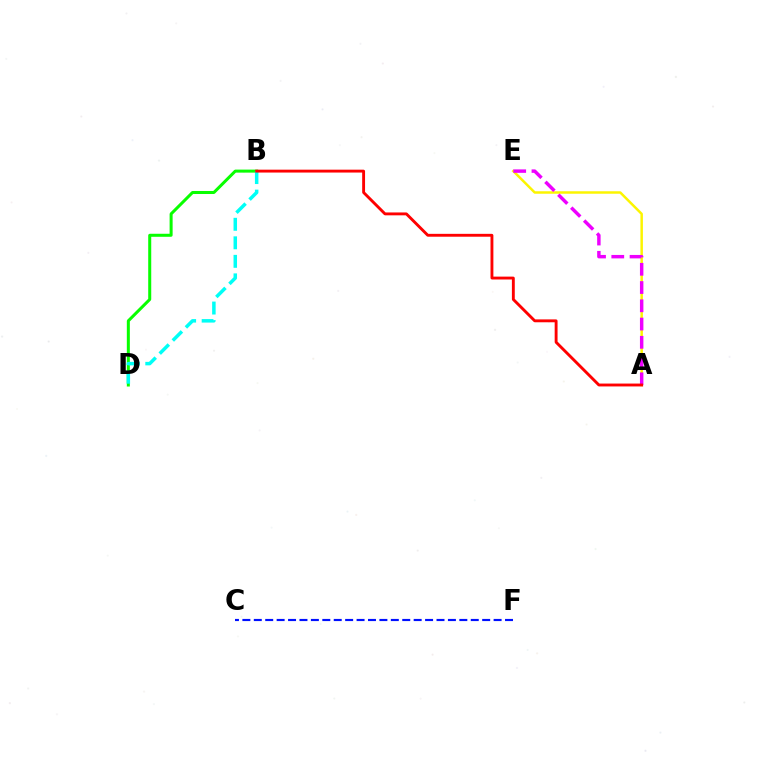{('A', 'E'): [{'color': '#fcf500', 'line_style': 'solid', 'thickness': 1.79}, {'color': '#ee00ff', 'line_style': 'dashed', 'thickness': 2.48}], ('C', 'F'): [{'color': '#0010ff', 'line_style': 'dashed', 'thickness': 1.55}], ('B', 'D'): [{'color': '#08ff00', 'line_style': 'solid', 'thickness': 2.18}, {'color': '#00fff6', 'line_style': 'dashed', 'thickness': 2.52}], ('A', 'B'): [{'color': '#ff0000', 'line_style': 'solid', 'thickness': 2.07}]}